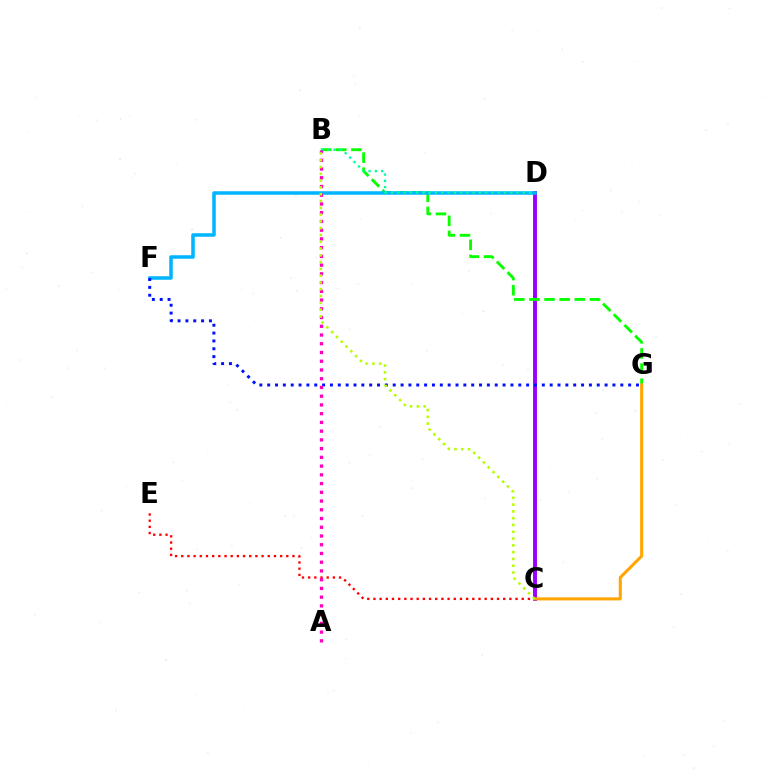{('C', 'D'): [{'color': '#9b00ff', 'line_style': 'solid', 'thickness': 2.83}], ('C', 'E'): [{'color': '#ff0000', 'line_style': 'dotted', 'thickness': 1.68}], ('B', 'G'): [{'color': '#08ff00', 'line_style': 'dashed', 'thickness': 2.06}], ('D', 'F'): [{'color': '#00b5ff', 'line_style': 'solid', 'thickness': 2.54}], ('B', 'D'): [{'color': '#00ff9d', 'line_style': 'dotted', 'thickness': 1.7}], ('F', 'G'): [{'color': '#0010ff', 'line_style': 'dotted', 'thickness': 2.13}], ('A', 'B'): [{'color': '#ff00bd', 'line_style': 'dotted', 'thickness': 2.37}], ('C', 'G'): [{'color': '#ffa500', 'line_style': 'solid', 'thickness': 2.2}], ('B', 'C'): [{'color': '#b3ff00', 'line_style': 'dotted', 'thickness': 1.84}]}